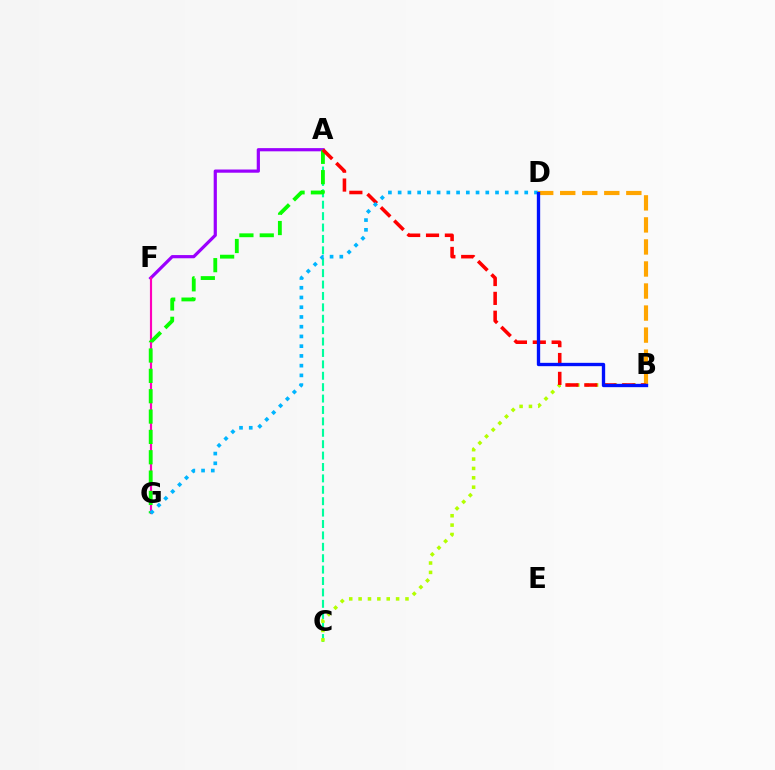{('A', 'C'): [{'color': '#00ff9d', 'line_style': 'dashed', 'thickness': 1.55}], ('B', 'D'): [{'color': '#ffa500', 'line_style': 'dashed', 'thickness': 2.99}, {'color': '#0010ff', 'line_style': 'solid', 'thickness': 2.4}], ('A', 'F'): [{'color': '#9b00ff', 'line_style': 'solid', 'thickness': 2.3}], ('B', 'C'): [{'color': '#b3ff00', 'line_style': 'dotted', 'thickness': 2.55}], ('F', 'G'): [{'color': '#ff00bd', 'line_style': 'solid', 'thickness': 1.55}], ('A', 'G'): [{'color': '#08ff00', 'line_style': 'dashed', 'thickness': 2.76}], ('A', 'B'): [{'color': '#ff0000', 'line_style': 'dashed', 'thickness': 2.56}], ('D', 'G'): [{'color': '#00b5ff', 'line_style': 'dotted', 'thickness': 2.65}]}